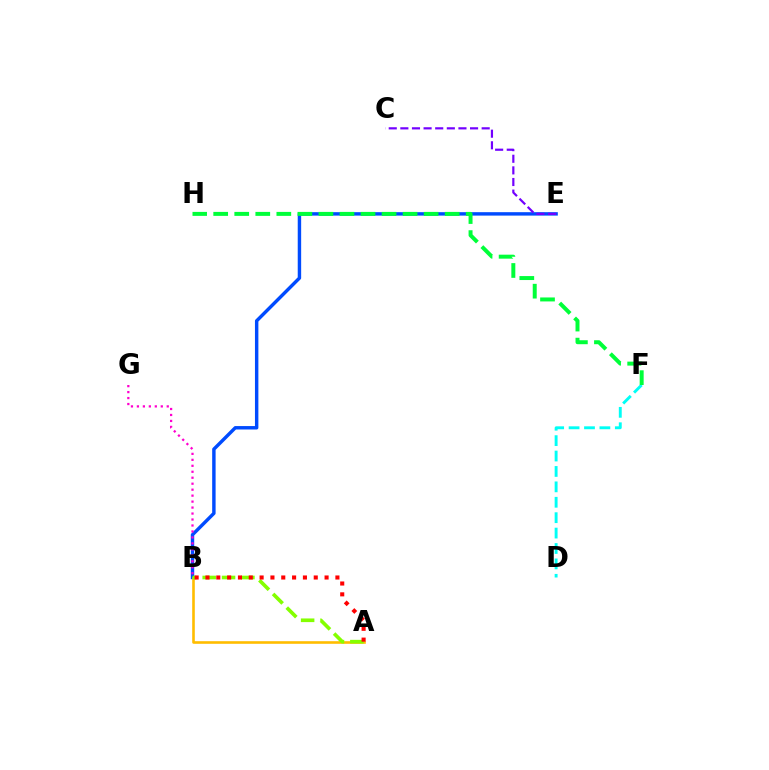{('B', 'E'): [{'color': '#004bff', 'line_style': 'solid', 'thickness': 2.47}], ('B', 'G'): [{'color': '#ff00cf', 'line_style': 'dotted', 'thickness': 1.62}], ('C', 'E'): [{'color': '#7200ff', 'line_style': 'dashed', 'thickness': 1.58}], ('D', 'F'): [{'color': '#00fff6', 'line_style': 'dashed', 'thickness': 2.09}], ('A', 'B'): [{'color': '#ffbd00', 'line_style': 'solid', 'thickness': 1.88}, {'color': '#84ff00', 'line_style': 'dashed', 'thickness': 2.63}, {'color': '#ff0000', 'line_style': 'dotted', 'thickness': 2.94}], ('F', 'H'): [{'color': '#00ff39', 'line_style': 'dashed', 'thickness': 2.86}]}